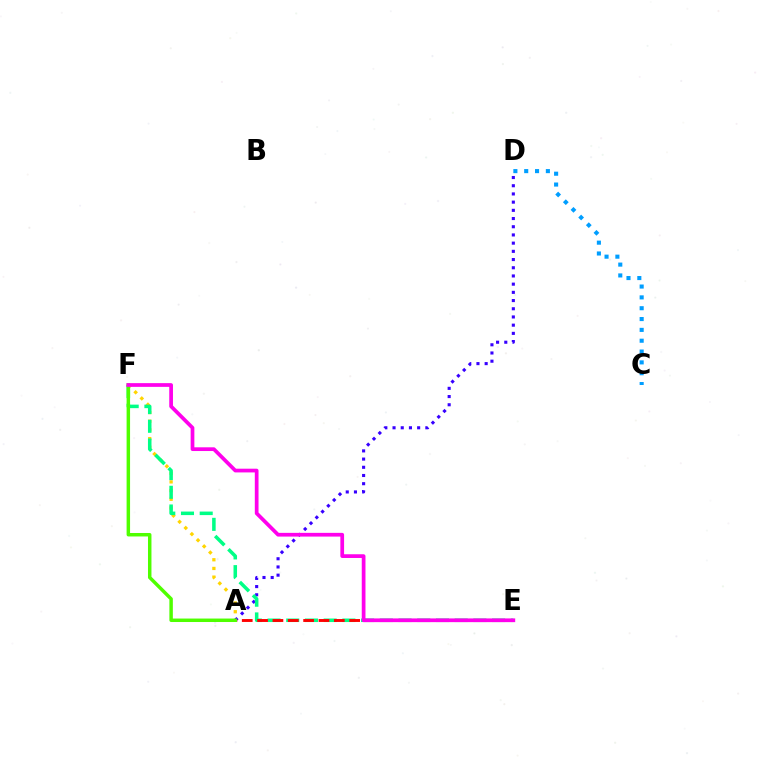{('A', 'F'): [{'color': '#ffd500', 'line_style': 'dotted', 'thickness': 2.36}, {'color': '#4fff00', 'line_style': 'solid', 'thickness': 2.5}], ('C', 'D'): [{'color': '#009eff', 'line_style': 'dotted', 'thickness': 2.94}], ('A', 'D'): [{'color': '#3700ff', 'line_style': 'dotted', 'thickness': 2.23}], ('E', 'F'): [{'color': '#00ff86', 'line_style': 'dashed', 'thickness': 2.54}, {'color': '#ff00ed', 'line_style': 'solid', 'thickness': 2.68}], ('A', 'E'): [{'color': '#ff0000', 'line_style': 'dashed', 'thickness': 2.08}]}